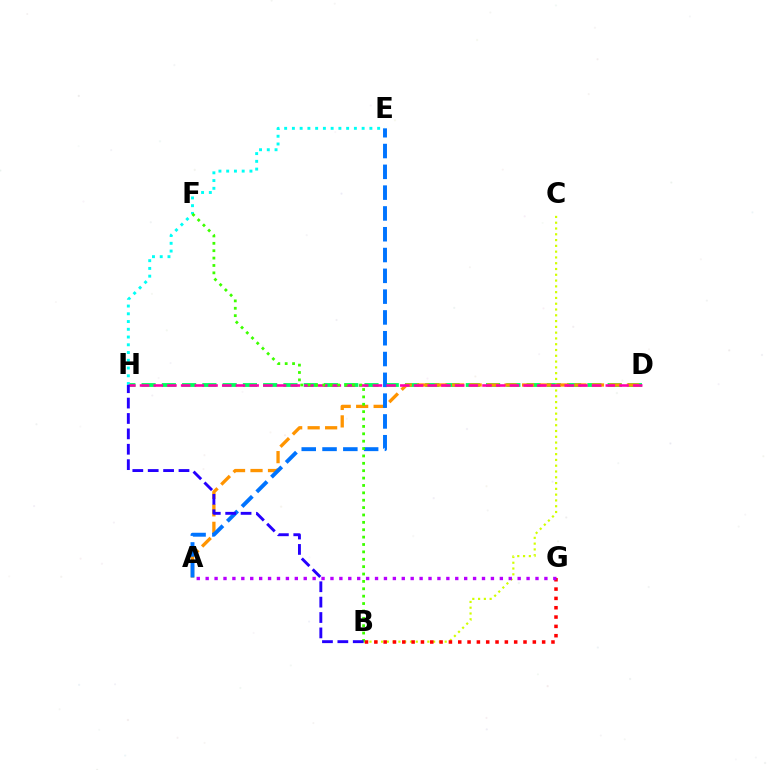{('D', 'H'): [{'color': '#00ff5c', 'line_style': 'dashed', 'thickness': 2.75}, {'color': '#ff00ac', 'line_style': 'dashed', 'thickness': 1.86}], ('B', 'C'): [{'color': '#d1ff00', 'line_style': 'dotted', 'thickness': 1.57}], ('B', 'G'): [{'color': '#ff0000', 'line_style': 'dotted', 'thickness': 2.53}], ('A', 'D'): [{'color': '#ff9400', 'line_style': 'dashed', 'thickness': 2.37}], ('A', 'E'): [{'color': '#0074ff', 'line_style': 'dashed', 'thickness': 2.83}], ('A', 'G'): [{'color': '#b900ff', 'line_style': 'dotted', 'thickness': 2.42}], ('E', 'H'): [{'color': '#00fff6', 'line_style': 'dotted', 'thickness': 2.11}], ('B', 'F'): [{'color': '#3dff00', 'line_style': 'dotted', 'thickness': 2.01}], ('B', 'H'): [{'color': '#2500ff', 'line_style': 'dashed', 'thickness': 2.09}]}